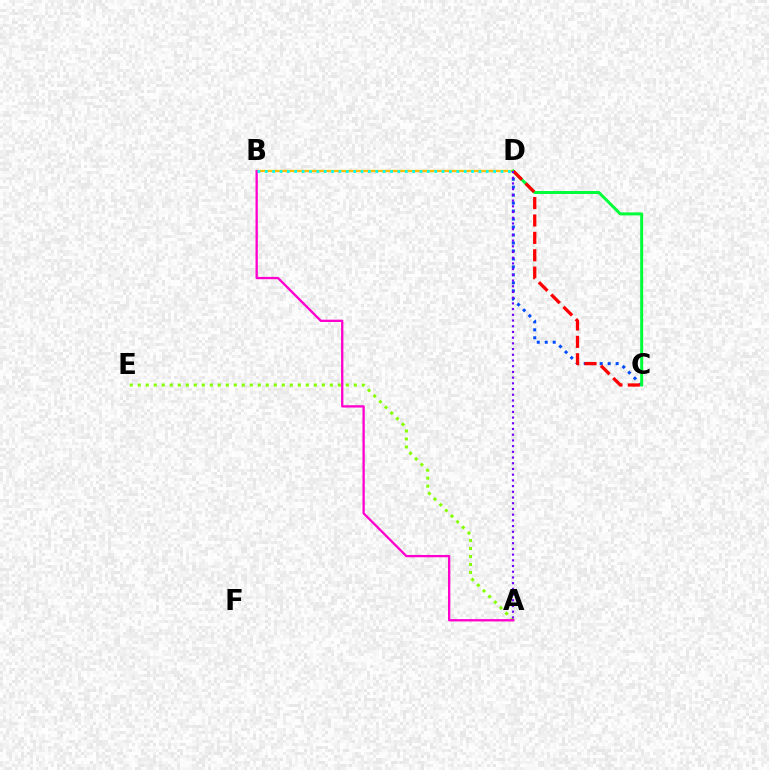{('B', 'D'): [{'color': '#ffbd00', 'line_style': 'solid', 'thickness': 1.68}, {'color': '#00fff6', 'line_style': 'dotted', 'thickness': 2.0}], ('C', 'D'): [{'color': '#004bff', 'line_style': 'dotted', 'thickness': 2.17}, {'color': '#00ff39', 'line_style': 'solid', 'thickness': 2.14}, {'color': '#ff0000', 'line_style': 'dashed', 'thickness': 2.36}], ('A', 'E'): [{'color': '#84ff00', 'line_style': 'dotted', 'thickness': 2.17}], ('A', 'B'): [{'color': '#ff00cf', 'line_style': 'solid', 'thickness': 1.67}], ('A', 'D'): [{'color': '#7200ff', 'line_style': 'dotted', 'thickness': 1.55}]}